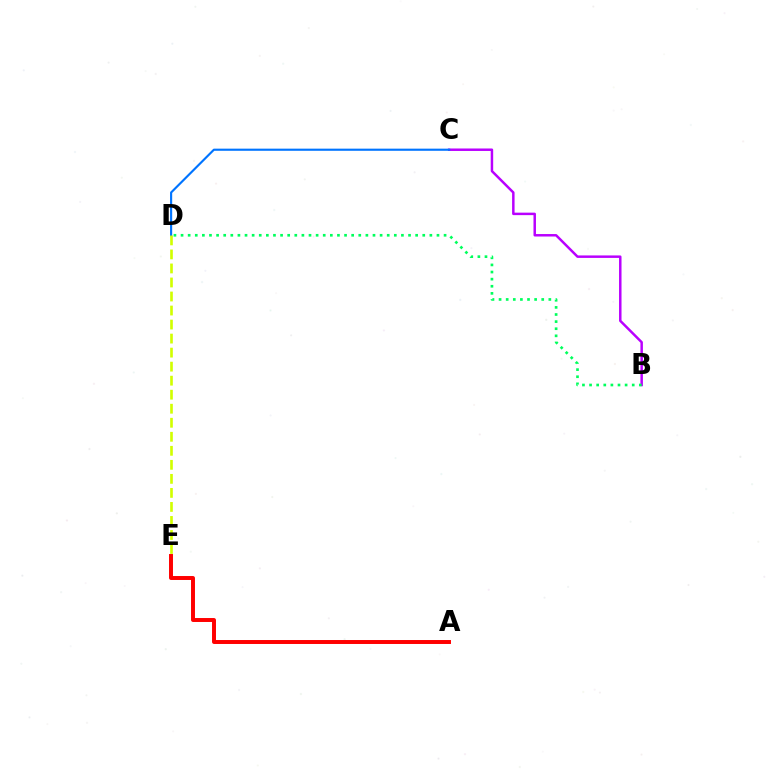{('B', 'C'): [{'color': '#b900ff', 'line_style': 'solid', 'thickness': 1.78}], ('C', 'D'): [{'color': '#0074ff', 'line_style': 'solid', 'thickness': 1.54}], ('D', 'E'): [{'color': '#d1ff00', 'line_style': 'dashed', 'thickness': 1.91}], ('B', 'D'): [{'color': '#00ff5c', 'line_style': 'dotted', 'thickness': 1.93}], ('A', 'E'): [{'color': '#ff0000', 'line_style': 'solid', 'thickness': 2.84}]}